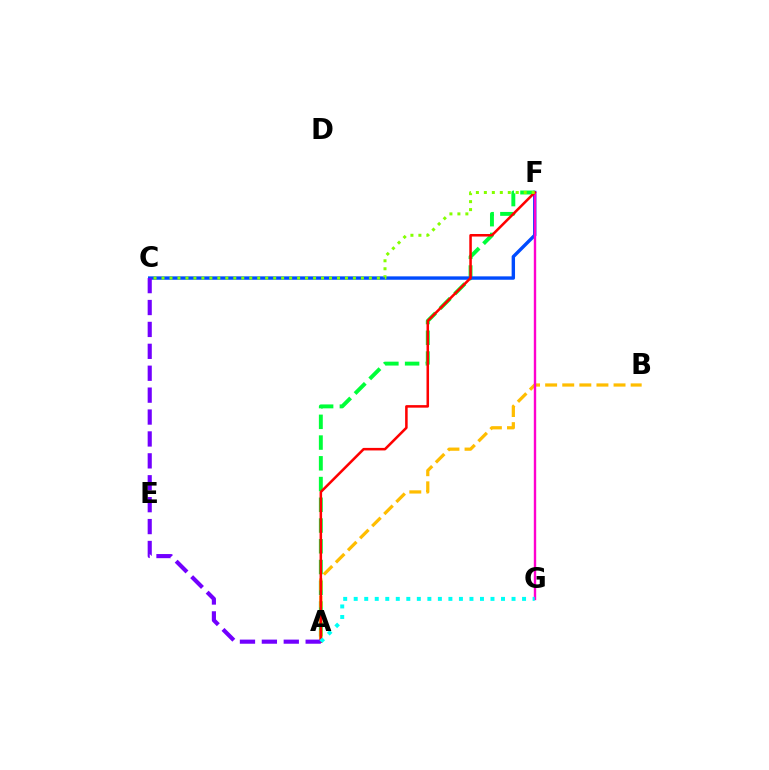{('A', 'F'): [{'color': '#00ff39', 'line_style': 'dashed', 'thickness': 2.82}, {'color': '#ff0000', 'line_style': 'solid', 'thickness': 1.83}], ('A', 'B'): [{'color': '#ffbd00', 'line_style': 'dashed', 'thickness': 2.32}], ('C', 'F'): [{'color': '#004bff', 'line_style': 'solid', 'thickness': 2.44}, {'color': '#84ff00', 'line_style': 'dotted', 'thickness': 2.17}], ('F', 'G'): [{'color': '#ff00cf', 'line_style': 'solid', 'thickness': 1.72}], ('A', 'C'): [{'color': '#7200ff', 'line_style': 'dashed', 'thickness': 2.98}], ('A', 'G'): [{'color': '#00fff6', 'line_style': 'dotted', 'thickness': 2.86}]}